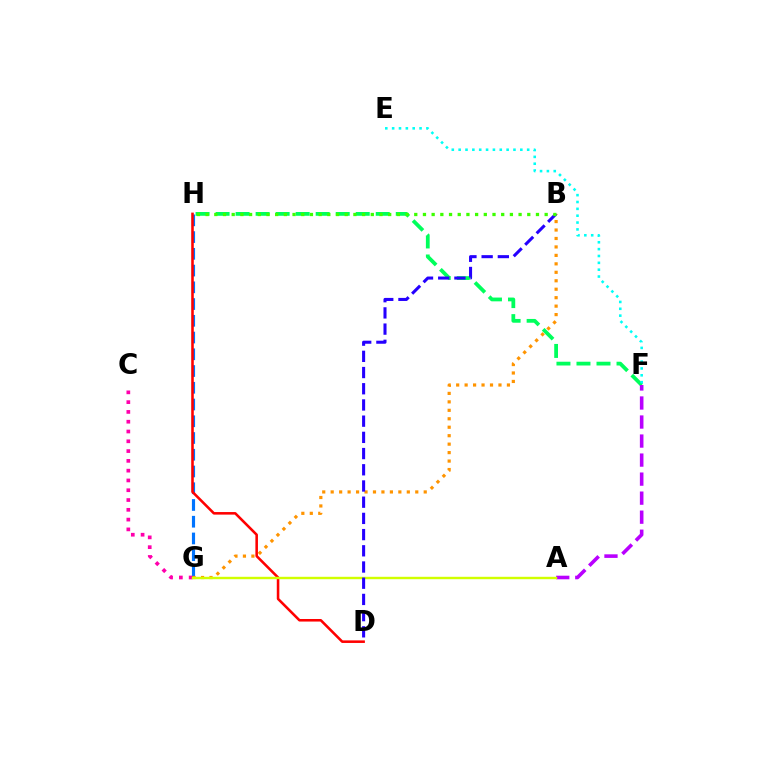{('G', 'H'): [{'color': '#0074ff', 'line_style': 'dashed', 'thickness': 2.27}], ('F', 'H'): [{'color': '#00ff5c', 'line_style': 'dashed', 'thickness': 2.72}], ('D', 'H'): [{'color': '#ff0000', 'line_style': 'solid', 'thickness': 1.85}], ('A', 'F'): [{'color': '#b900ff', 'line_style': 'dashed', 'thickness': 2.59}], ('E', 'F'): [{'color': '#00fff6', 'line_style': 'dotted', 'thickness': 1.86}], ('C', 'G'): [{'color': '#ff00ac', 'line_style': 'dotted', 'thickness': 2.66}], ('B', 'G'): [{'color': '#ff9400', 'line_style': 'dotted', 'thickness': 2.3}], ('A', 'G'): [{'color': '#d1ff00', 'line_style': 'solid', 'thickness': 1.73}], ('B', 'D'): [{'color': '#2500ff', 'line_style': 'dashed', 'thickness': 2.2}], ('B', 'H'): [{'color': '#3dff00', 'line_style': 'dotted', 'thickness': 2.36}]}